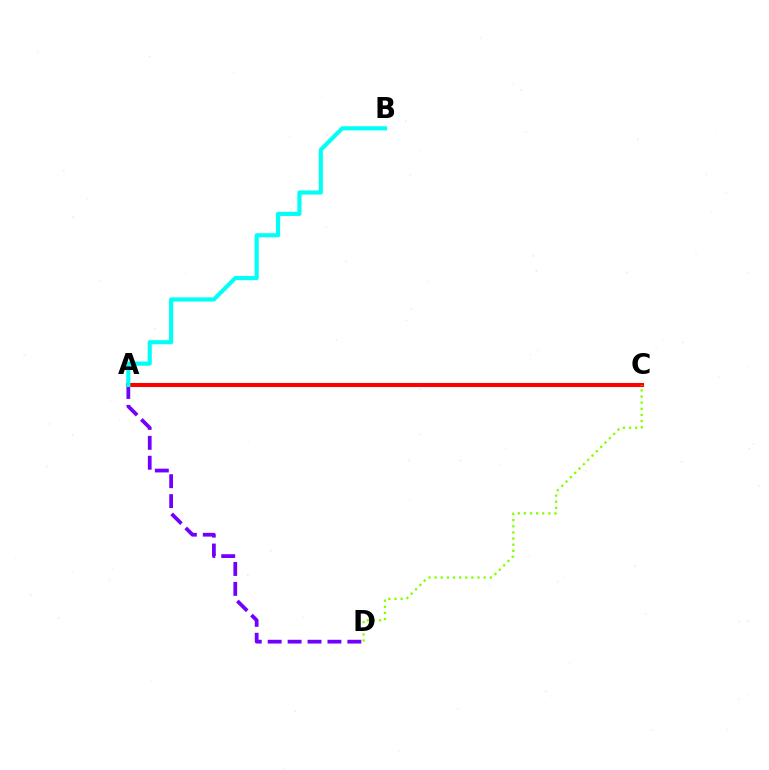{('A', 'D'): [{'color': '#7200ff', 'line_style': 'dashed', 'thickness': 2.71}], ('A', 'C'): [{'color': '#ff0000', 'line_style': 'solid', 'thickness': 2.91}], ('C', 'D'): [{'color': '#84ff00', 'line_style': 'dotted', 'thickness': 1.66}], ('A', 'B'): [{'color': '#00fff6', 'line_style': 'solid', 'thickness': 2.98}]}